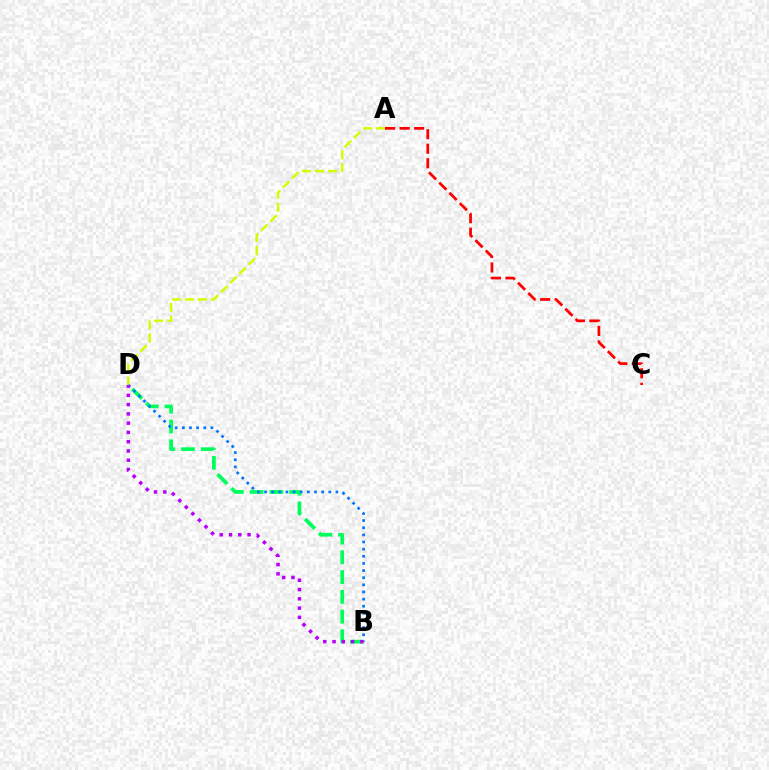{('A', 'D'): [{'color': '#d1ff00', 'line_style': 'dashed', 'thickness': 1.77}], ('B', 'D'): [{'color': '#00ff5c', 'line_style': 'dashed', 'thickness': 2.69}, {'color': '#0074ff', 'line_style': 'dotted', 'thickness': 1.94}, {'color': '#b900ff', 'line_style': 'dotted', 'thickness': 2.52}], ('A', 'C'): [{'color': '#ff0000', 'line_style': 'dashed', 'thickness': 1.97}]}